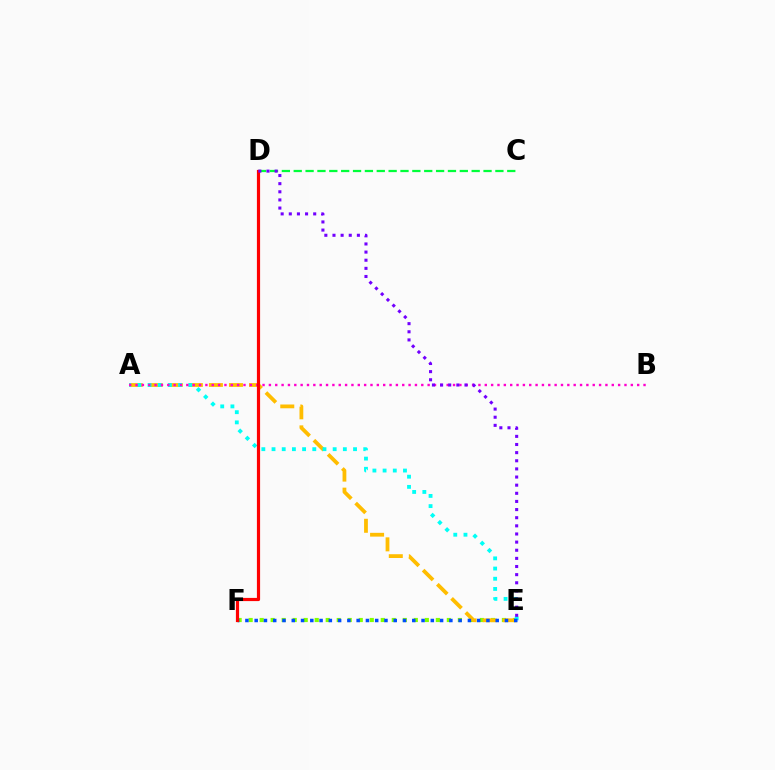{('E', 'F'): [{'color': '#84ff00', 'line_style': 'dotted', 'thickness': 2.99}, {'color': '#004bff', 'line_style': 'dotted', 'thickness': 2.52}], ('A', 'E'): [{'color': '#ffbd00', 'line_style': 'dashed', 'thickness': 2.72}, {'color': '#00fff6', 'line_style': 'dotted', 'thickness': 2.77}], ('C', 'D'): [{'color': '#00ff39', 'line_style': 'dashed', 'thickness': 1.61}], ('A', 'B'): [{'color': '#ff00cf', 'line_style': 'dotted', 'thickness': 1.73}], ('D', 'F'): [{'color': '#ff0000', 'line_style': 'solid', 'thickness': 2.29}], ('D', 'E'): [{'color': '#7200ff', 'line_style': 'dotted', 'thickness': 2.21}]}